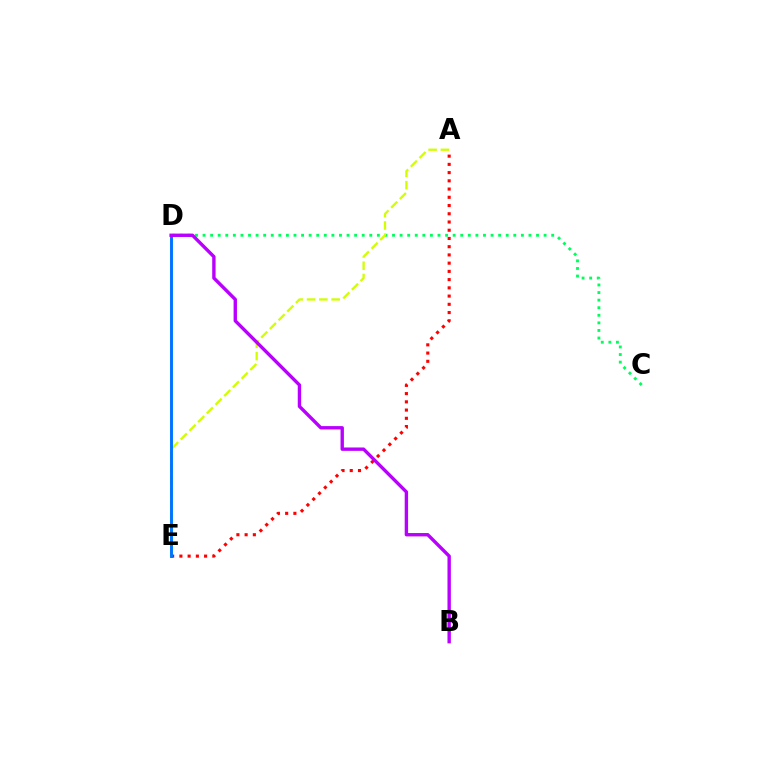{('C', 'D'): [{'color': '#00ff5c', 'line_style': 'dotted', 'thickness': 2.06}], ('A', 'E'): [{'color': '#ff0000', 'line_style': 'dotted', 'thickness': 2.24}, {'color': '#d1ff00', 'line_style': 'dashed', 'thickness': 1.67}], ('D', 'E'): [{'color': '#0074ff', 'line_style': 'solid', 'thickness': 2.1}], ('B', 'D'): [{'color': '#b900ff', 'line_style': 'solid', 'thickness': 2.43}]}